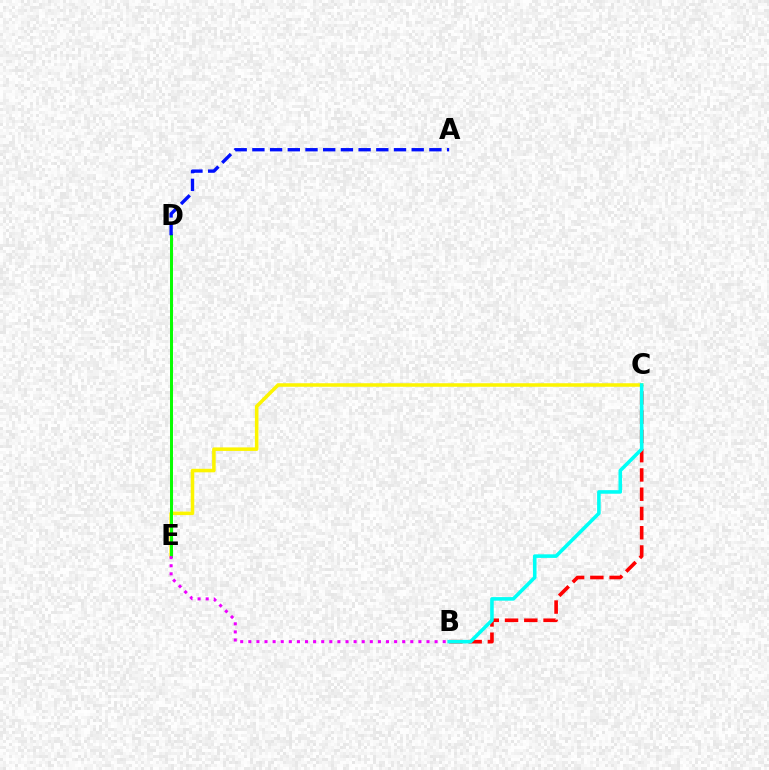{('C', 'E'): [{'color': '#fcf500', 'line_style': 'solid', 'thickness': 2.54}], ('B', 'C'): [{'color': '#ff0000', 'line_style': 'dashed', 'thickness': 2.62}, {'color': '#00fff6', 'line_style': 'solid', 'thickness': 2.58}], ('D', 'E'): [{'color': '#08ff00', 'line_style': 'solid', 'thickness': 2.15}], ('A', 'D'): [{'color': '#0010ff', 'line_style': 'dashed', 'thickness': 2.4}], ('B', 'E'): [{'color': '#ee00ff', 'line_style': 'dotted', 'thickness': 2.2}]}